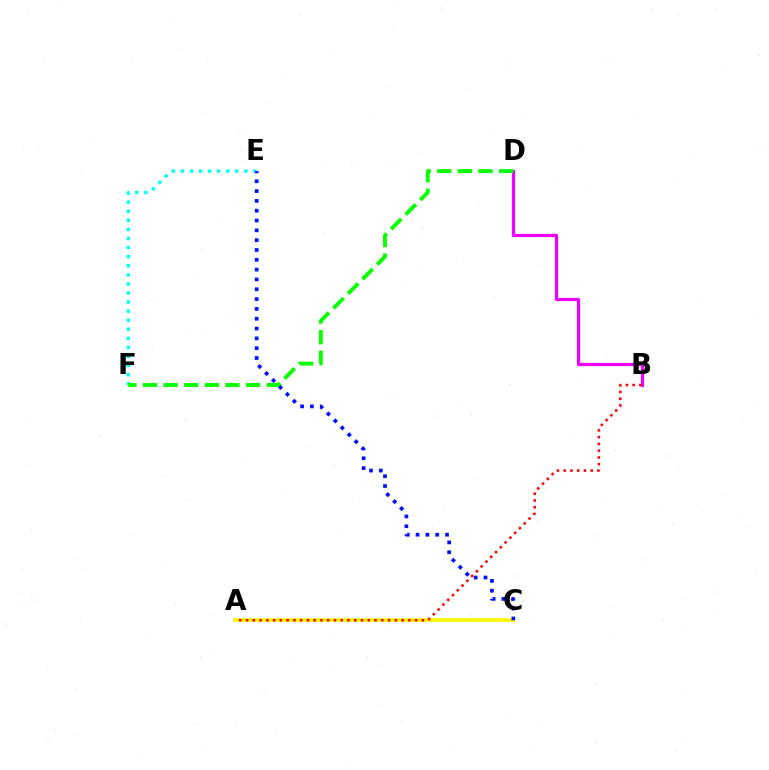{('B', 'D'): [{'color': '#ee00ff', 'line_style': 'solid', 'thickness': 2.3}], ('A', 'C'): [{'color': '#fcf500', 'line_style': 'solid', 'thickness': 2.59}], ('E', 'F'): [{'color': '#00fff6', 'line_style': 'dotted', 'thickness': 2.47}], ('D', 'F'): [{'color': '#08ff00', 'line_style': 'dashed', 'thickness': 2.8}], ('C', 'E'): [{'color': '#0010ff', 'line_style': 'dotted', 'thickness': 2.67}], ('A', 'B'): [{'color': '#ff0000', 'line_style': 'dotted', 'thickness': 1.84}]}